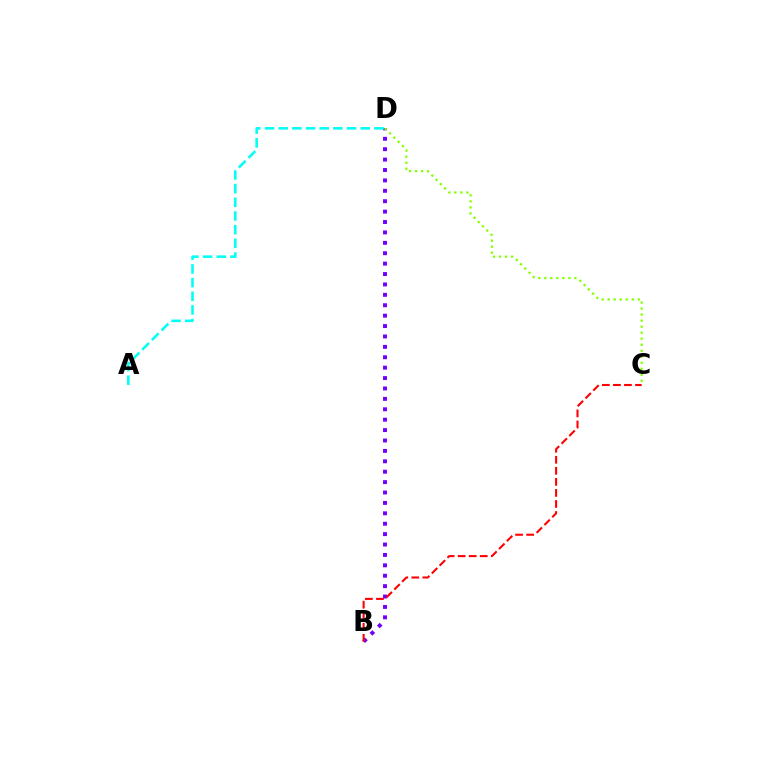{('B', 'D'): [{'color': '#7200ff', 'line_style': 'dotted', 'thickness': 2.83}], ('B', 'C'): [{'color': '#ff0000', 'line_style': 'dashed', 'thickness': 1.5}], ('C', 'D'): [{'color': '#84ff00', 'line_style': 'dotted', 'thickness': 1.64}], ('A', 'D'): [{'color': '#00fff6', 'line_style': 'dashed', 'thickness': 1.86}]}